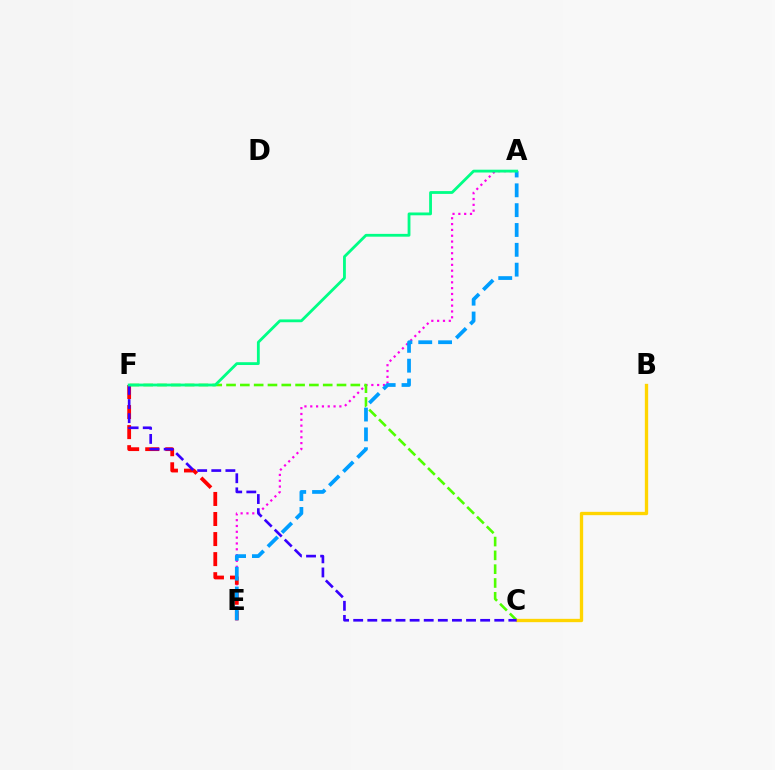{('A', 'E'): [{'color': '#ff00ed', 'line_style': 'dotted', 'thickness': 1.58}, {'color': '#009eff', 'line_style': 'dashed', 'thickness': 2.69}], ('E', 'F'): [{'color': '#ff0000', 'line_style': 'dashed', 'thickness': 2.72}], ('C', 'F'): [{'color': '#4fff00', 'line_style': 'dashed', 'thickness': 1.88}, {'color': '#3700ff', 'line_style': 'dashed', 'thickness': 1.92}], ('B', 'C'): [{'color': '#ffd500', 'line_style': 'solid', 'thickness': 2.4}], ('A', 'F'): [{'color': '#00ff86', 'line_style': 'solid', 'thickness': 2.03}]}